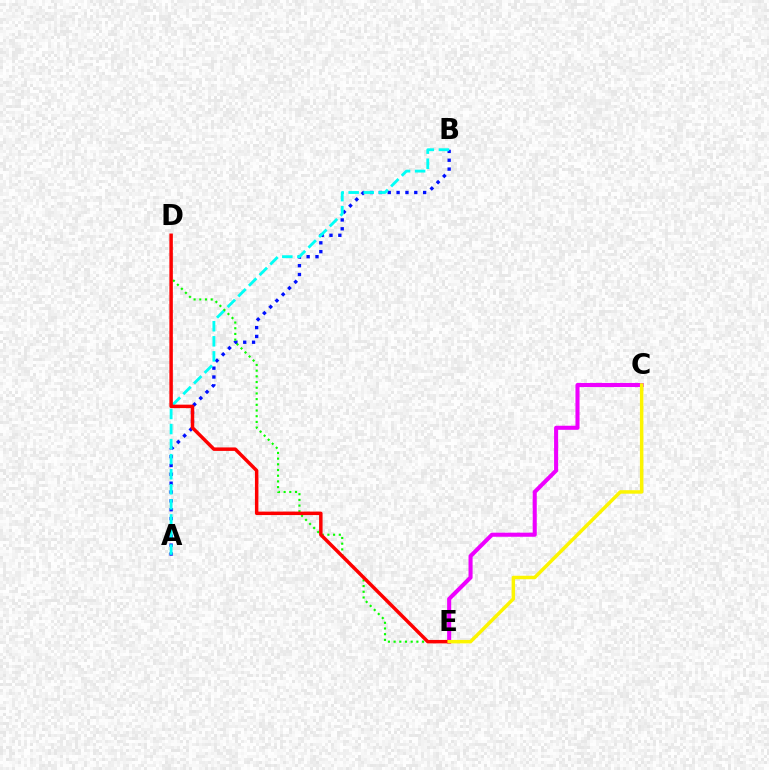{('A', 'B'): [{'color': '#0010ff', 'line_style': 'dotted', 'thickness': 2.4}, {'color': '#00fff6', 'line_style': 'dashed', 'thickness': 2.05}], ('D', 'E'): [{'color': '#08ff00', 'line_style': 'dotted', 'thickness': 1.55}, {'color': '#ff0000', 'line_style': 'solid', 'thickness': 2.5}], ('C', 'E'): [{'color': '#ee00ff', 'line_style': 'solid', 'thickness': 2.93}, {'color': '#fcf500', 'line_style': 'solid', 'thickness': 2.51}]}